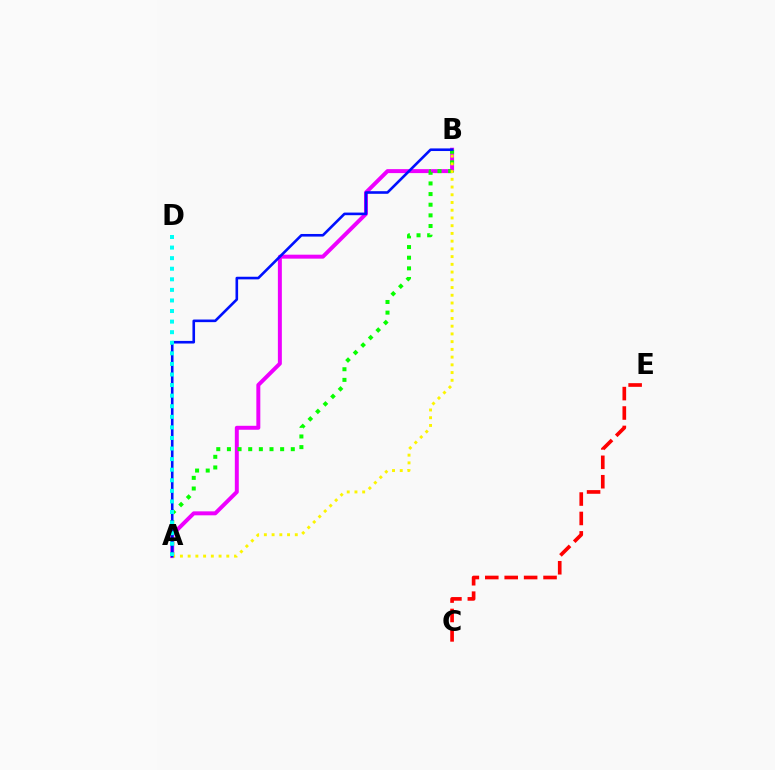{('A', 'B'): [{'color': '#ee00ff', 'line_style': 'solid', 'thickness': 2.85}, {'color': '#08ff00', 'line_style': 'dotted', 'thickness': 2.89}, {'color': '#fcf500', 'line_style': 'dotted', 'thickness': 2.1}, {'color': '#0010ff', 'line_style': 'solid', 'thickness': 1.88}], ('A', 'D'): [{'color': '#00fff6', 'line_style': 'dotted', 'thickness': 2.87}], ('C', 'E'): [{'color': '#ff0000', 'line_style': 'dashed', 'thickness': 2.64}]}